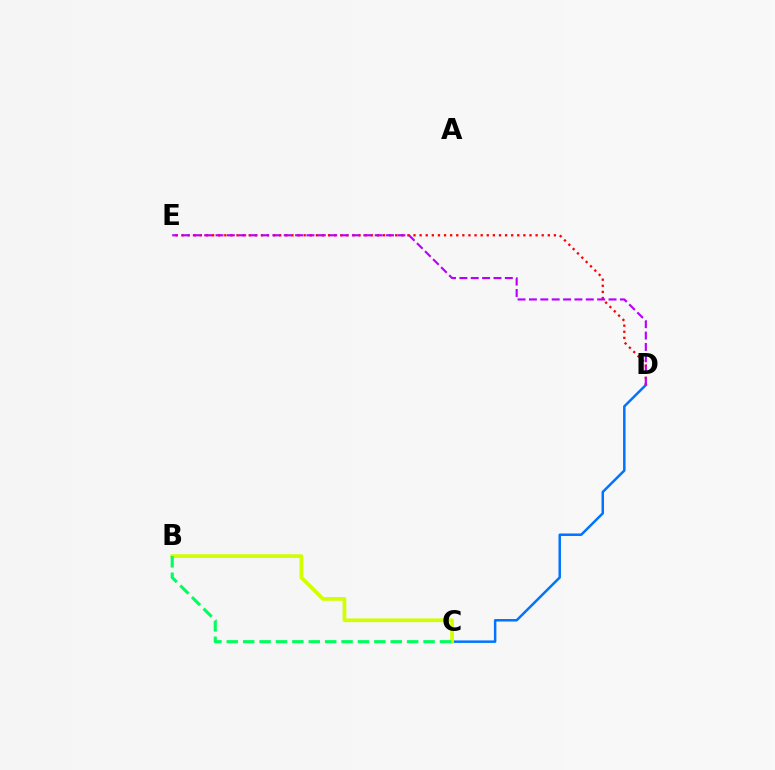{('C', 'D'): [{'color': '#0074ff', 'line_style': 'solid', 'thickness': 1.79}], ('D', 'E'): [{'color': '#ff0000', 'line_style': 'dotted', 'thickness': 1.66}, {'color': '#b900ff', 'line_style': 'dashed', 'thickness': 1.54}], ('B', 'C'): [{'color': '#d1ff00', 'line_style': 'solid', 'thickness': 2.68}, {'color': '#00ff5c', 'line_style': 'dashed', 'thickness': 2.23}]}